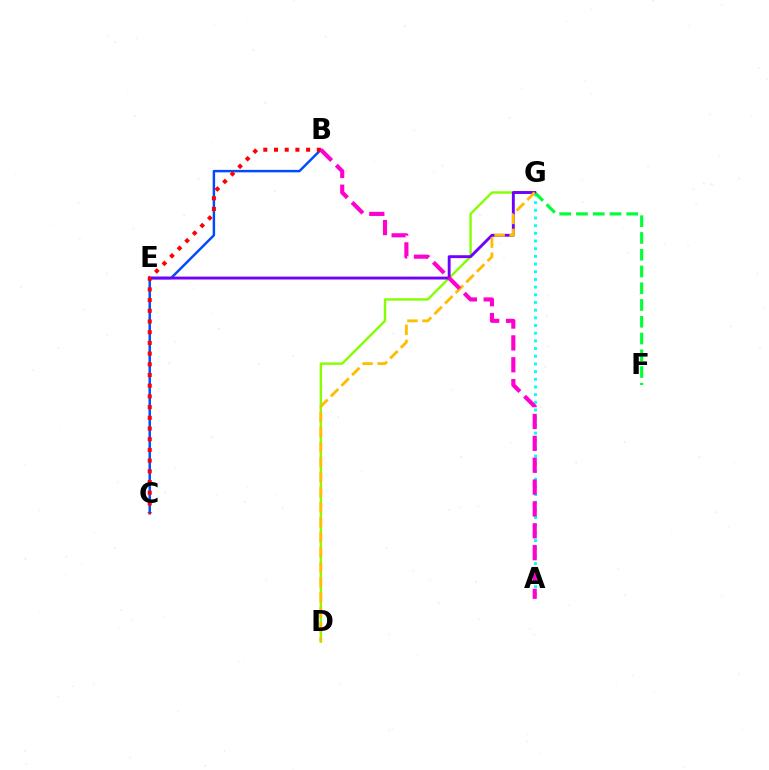{('A', 'G'): [{'color': '#00fff6', 'line_style': 'dotted', 'thickness': 2.09}], ('B', 'C'): [{'color': '#004bff', 'line_style': 'solid', 'thickness': 1.77}, {'color': '#ff0000', 'line_style': 'dotted', 'thickness': 2.91}], ('D', 'G'): [{'color': '#84ff00', 'line_style': 'solid', 'thickness': 1.72}, {'color': '#ffbd00', 'line_style': 'dashed', 'thickness': 2.04}], ('F', 'G'): [{'color': '#00ff39', 'line_style': 'dashed', 'thickness': 2.28}], ('E', 'G'): [{'color': '#7200ff', 'line_style': 'solid', 'thickness': 2.08}], ('A', 'B'): [{'color': '#ff00cf', 'line_style': 'dashed', 'thickness': 2.97}]}